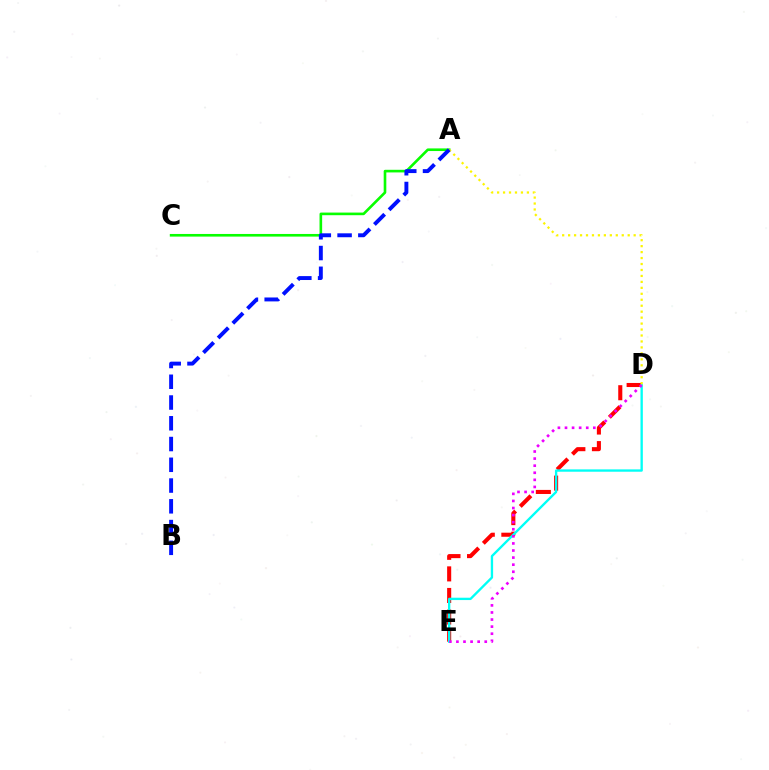{('D', 'E'): [{'color': '#ff0000', 'line_style': 'dashed', 'thickness': 2.93}, {'color': '#00fff6', 'line_style': 'solid', 'thickness': 1.69}, {'color': '#ee00ff', 'line_style': 'dotted', 'thickness': 1.92}], ('A', 'C'): [{'color': '#08ff00', 'line_style': 'solid', 'thickness': 1.89}], ('A', 'D'): [{'color': '#fcf500', 'line_style': 'dotted', 'thickness': 1.62}], ('A', 'B'): [{'color': '#0010ff', 'line_style': 'dashed', 'thickness': 2.82}]}